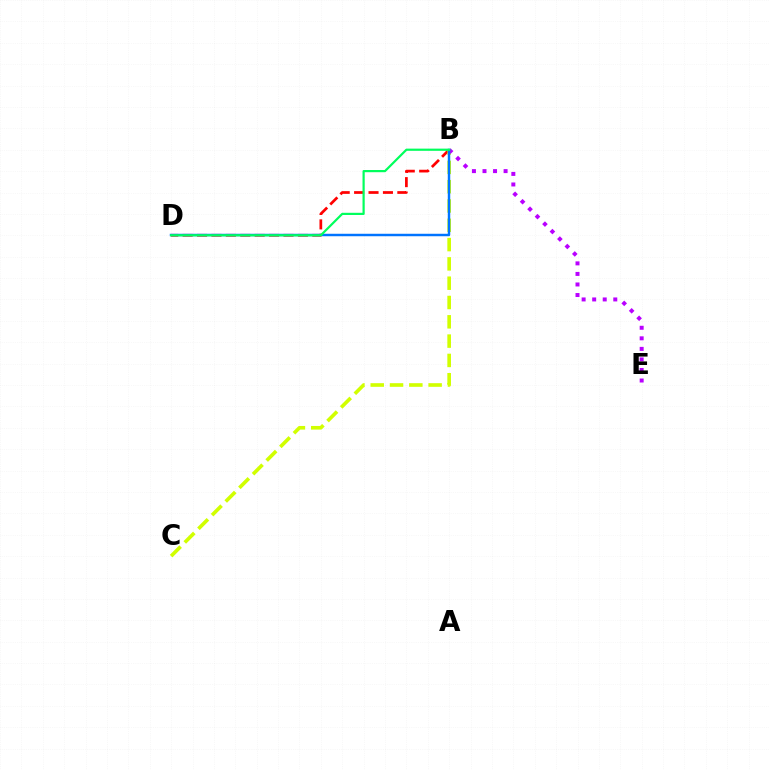{('B', 'D'): [{'color': '#ff0000', 'line_style': 'dashed', 'thickness': 1.96}, {'color': '#0074ff', 'line_style': 'solid', 'thickness': 1.77}, {'color': '#00ff5c', 'line_style': 'solid', 'thickness': 1.58}], ('B', 'C'): [{'color': '#d1ff00', 'line_style': 'dashed', 'thickness': 2.62}], ('B', 'E'): [{'color': '#b900ff', 'line_style': 'dotted', 'thickness': 2.87}]}